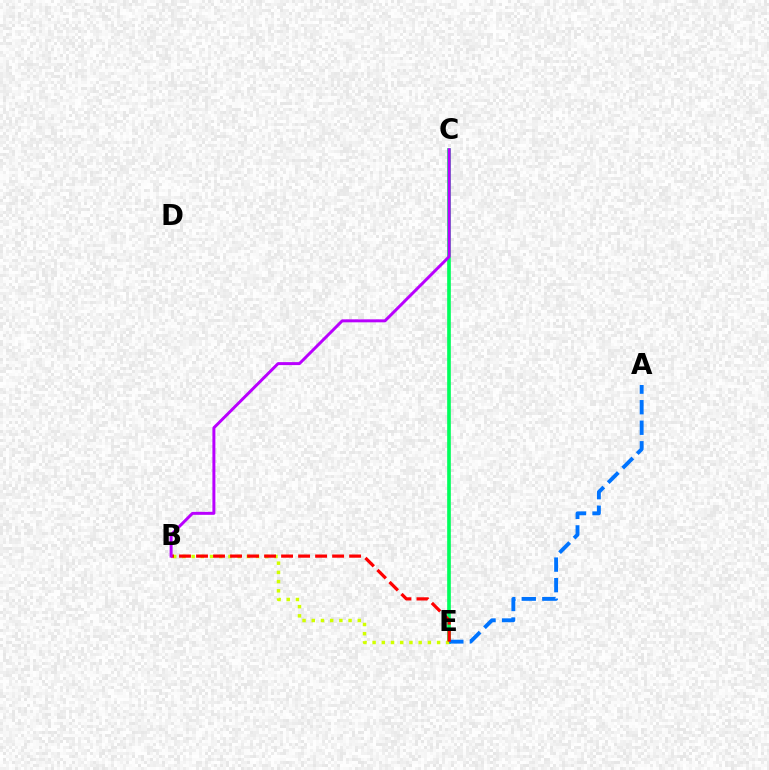{('C', 'E'): [{'color': '#00ff5c', 'line_style': 'solid', 'thickness': 2.63}], ('B', 'E'): [{'color': '#d1ff00', 'line_style': 'dotted', 'thickness': 2.5}, {'color': '#ff0000', 'line_style': 'dashed', 'thickness': 2.31}], ('A', 'E'): [{'color': '#0074ff', 'line_style': 'dashed', 'thickness': 2.79}], ('B', 'C'): [{'color': '#b900ff', 'line_style': 'solid', 'thickness': 2.14}]}